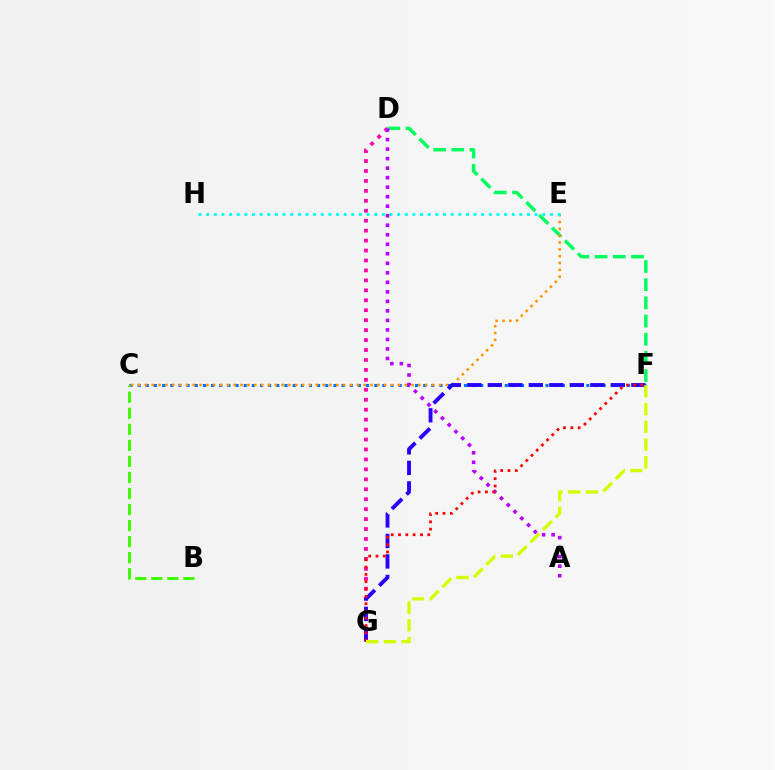{('C', 'F'): [{'color': '#0074ff', 'line_style': 'dotted', 'thickness': 2.22}], ('D', 'F'): [{'color': '#00ff5c', 'line_style': 'dashed', 'thickness': 2.47}], ('B', 'C'): [{'color': '#3dff00', 'line_style': 'dashed', 'thickness': 2.18}], ('C', 'E'): [{'color': '#ff9400', 'line_style': 'dotted', 'thickness': 1.86}], ('E', 'H'): [{'color': '#00fff6', 'line_style': 'dotted', 'thickness': 2.08}], ('D', 'G'): [{'color': '#ff00ac', 'line_style': 'dotted', 'thickness': 2.7}], ('A', 'D'): [{'color': '#b900ff', 'line_style': 'dotted', 'thickness': 2.59}], ('F', 'G'): [{'color': '#2500ff', 'line_style': 'dashed', 'thickness': 2.79}, {'color': '#ff0000', 'line_style': 'dotted', 'thickness': 1.99}, {'color': '#d1ff00', 'line_style': 'dashed', 'thickness': 2.41}]}